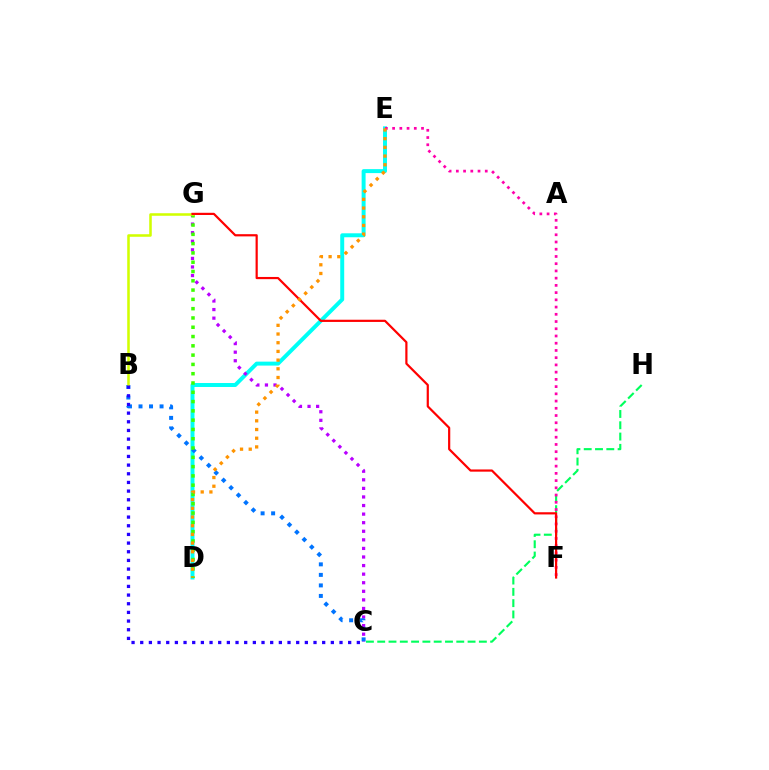{('D', 'E'): [{'color': '#00fff6', 'line_style': 'solid', 'thickness': 2.85}, {'color': '#ff9400', 'line_style': 'dotted', 'thickness': 2.36}], ('C', 'H'): [{'color': '#00ff5c', 'line_style': 'dashed', 'thickness': 1.53}], ('E', 'F'): [{'color': '#ff00ac', 'line_style': 'dotted', 'thickness': 1.96}], ('C', 'G'): [{'color': '#b900ff', 'line_style': 'dotted', 'thickness': 2.33}], ('B', 'C'): [{'color': '#0074ff', 'line_style': 'dotted', 'thickness': 2.86}, {'color': '#2500ff', 'line_style': 'dotted', 'thickness': 2.35}], ('D', 'G'): [{'color': '#3dff00', 'line_style': 'dotted', 'thickness': 2.52}], ('B', 'G'): [{'color': '#d1ff00', 'line_style': 'solid', 'thickness': 1.83}], ('F', 'G'): [{'color': '#ff0000', 'line_style': 'solid', 'thickness': 1.58}]}